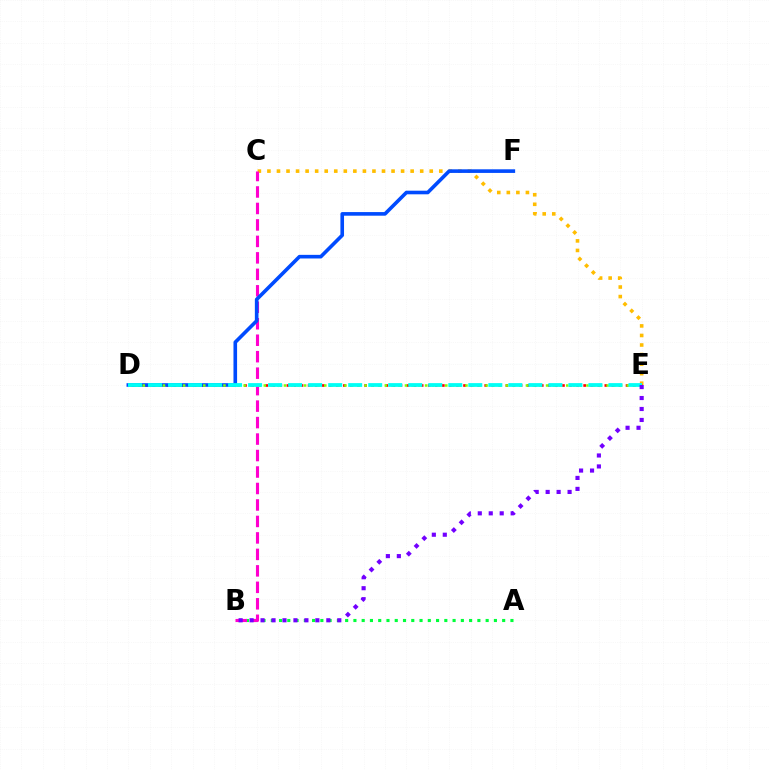{('A', 'B'): [{'color': '#00ff39', 'line_style': 'dotted', 'thickness': 2.25}], ('C', 'E'): [{'color': '#ffbd00', 'line_style': 'dotted', 'thickness': 2.59}], ('D', 'E'): [{'color': '#ff0000', 'line_style': 'dotted', 'thickness': 1.92}, {'color': '#84ff00', 'line_style': 'dotted', 'thickness': 1.83}, {'color': '#00fff6', 'line_style': 'dashed', 'thickness': 2.72}], ('B', 'C'): [{'color': '#ff00cf', 'line_style': 'dashed', 'thickness': 2.24}], ('D', 'F'): [{'color': '#004bff', 'line_style': 'solid', 'thickness': 2.61}], ('B', 'E'): [{'color': '#7200ff', 'line_style': 'dotted', 'thickness': 2.98}]}